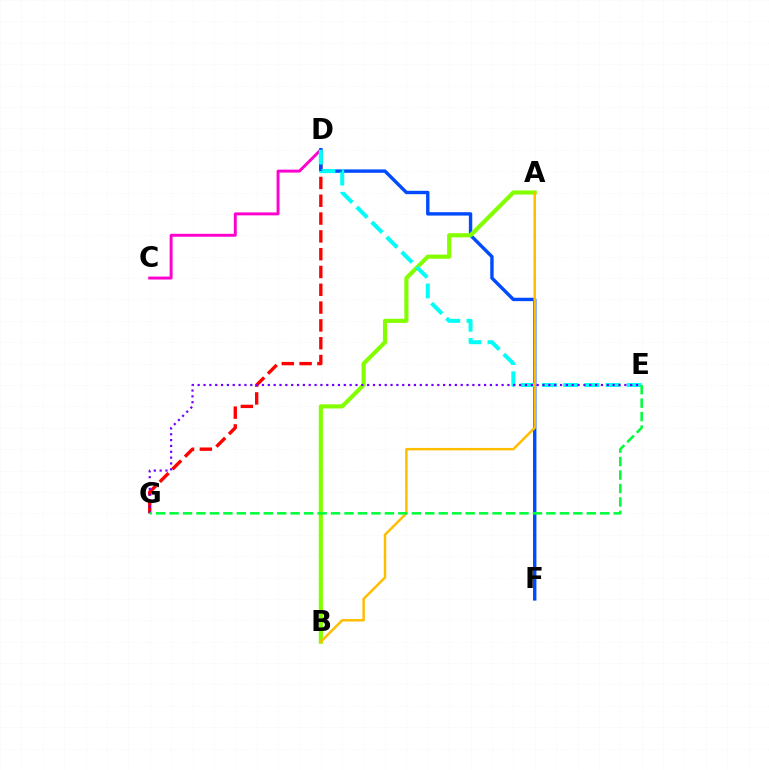{('D', 'G'): [{'color': '#ff0000', 'line_style': 'dashed', 'thickness': 2.42}], ('C', 'D'): [{'color': '#ff00cf', 'line_style': 'solid', 'thickness': 2.12}], ('D', 'F'): [{'color': '#004bff', 'line_style': 'solid', 'thickness': 2.45}], ('A', 'B'): [{'color': '#84ff00', 'line_style': 'solid', 'thickness': 2.98}, {'color': '#ffbd00', 'line_style': 'solid', 'thickness': 1.78}], ('D', 'E'): [{'color': '#00fff6', 'line_style': 'dashed', 'thickness': 2.88}], ('E', 'G'): [{'color': '#7200ff', 'line_style': 'dotted', 'thickness': 1.59}, {'color': '#00ff39', 'line_style': 'dashed', 'thickness': 1.83}]}